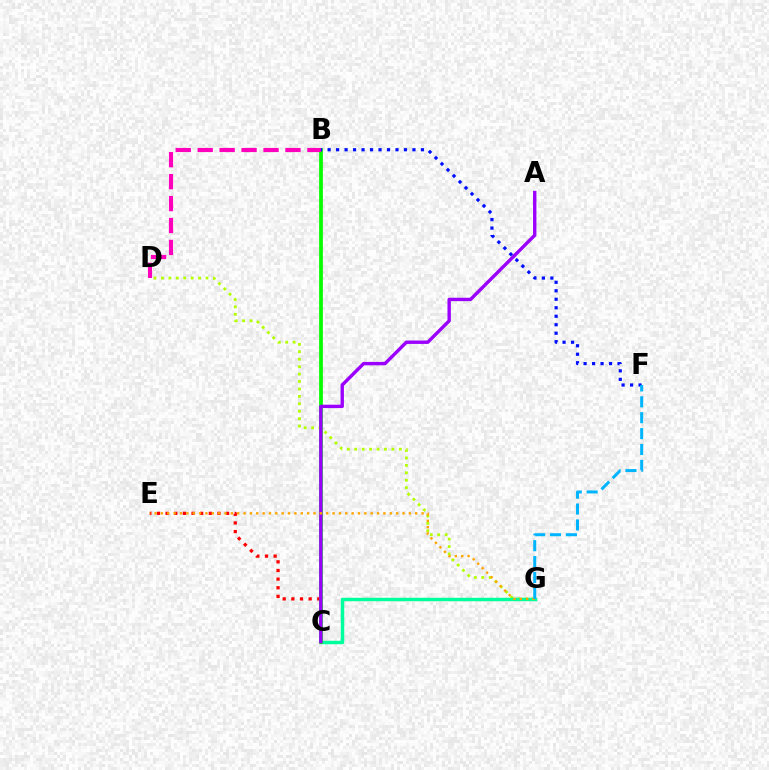{('C', 'E'): [{'color': '#ff0000', 'line_style': 'dotted', 'thickness': 2.35}], ('D', 'G'): [{'color': '#b3ff00', 'line_style': 'dotted', 'thickness': 2.02}], ('C', 'G'): [{'color': '#00ff9d', 'line_style': 'solid', 'thickness': 2.49}], ('B', 'C'): [{'color': '#08ff00', 'line_style': 'solid', 'thickness': 2.71}], ('A', 'C'): [{'color': '#9b00ff', 'line_style': 'solid', 'thickness': 2.44}], ('B', 'D'): [{'color': '#ff00bd', 'line_style': 'dashed', 'thickness': 2.98}], ('E', 'G'): [{'color': '#ffa500', 'line_style': 'dotted', 'thickness': 1.73}], ('B', 'F'): [{'color': '#0010ff', 'line_style': 'dotted', 'thickness': 2.31}], ('F', 'G'): [{'color': '#00b5ff', 'line_style': 'dashed', 'thickness': 2.16}]}